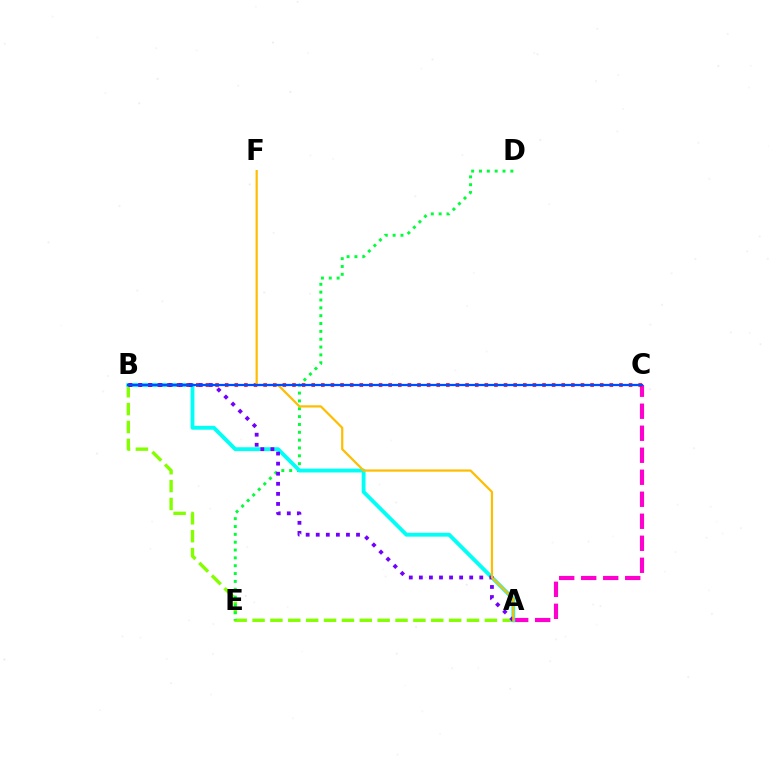{('A', 'B'): [{'color': '#84ff00', 'line_style': 'dashed', 'thickness': 2.43}, {'color': '#00fff6', 'line_style': 'solid', 'thickness': 2.77}, {'color': '#7200ff', 'line_style': 'dotted', 'thickness': 2.74}], ('A', 'C'): [{'color': '#ff00cf', 'line_style': 'dashed', 'thickness': 2.99}], ('D', 'E'): [{'color': '#00ff39', 'line_style': 'dotted', 'thickness': 2.13}], ('B', 'C'): [{'color': '#ff0000', 'line_style': 'dotted', 'thickness': 2.61}, {'color': '#004bff', 'line_style': 'solid', 'thickness': 1.62}], ('A', 'F'): [{'color': '#ffbd00', 'line_style': 'solid', 'thickness': 1.59}]}